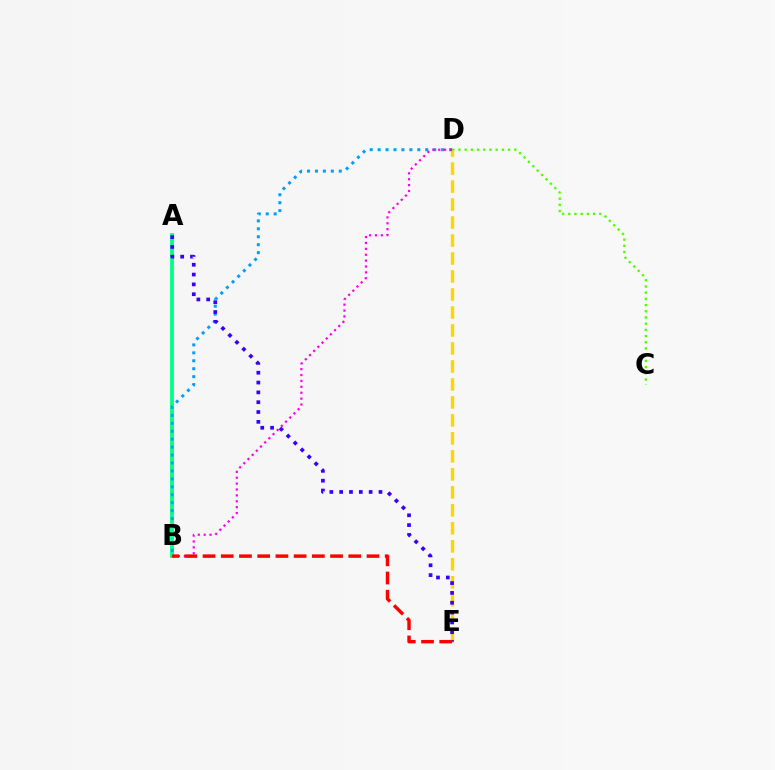{('C', 'D'): [{'color': '#4fff00', 'line_style': 'dotted', 'thickness': 1.68}], ('A', 'B'): [{'color': '#00ff86', 'line_style': 'solid', 'thickness': 2.75}], ('D', 'E'): [{'color': '#ffd500', 'line_style': 'dashed', 'thickness': 2.44}], ('B', 'D'): [{'color': '#009eff', 'line_style': 'dotted', 'thickness': 2.16}, {'color': '#ff00ed', 'line_style': 'dotted', 'thickness': 1.6}], ('A', 'E'): [{'color': '#3700ff', 'line_style': 'dotted', 'thickness': 2.67}], ('B', 'E'): [{'color': '#ff0000', 'line_style': 'dashed', 'thickness': 2.47}]}